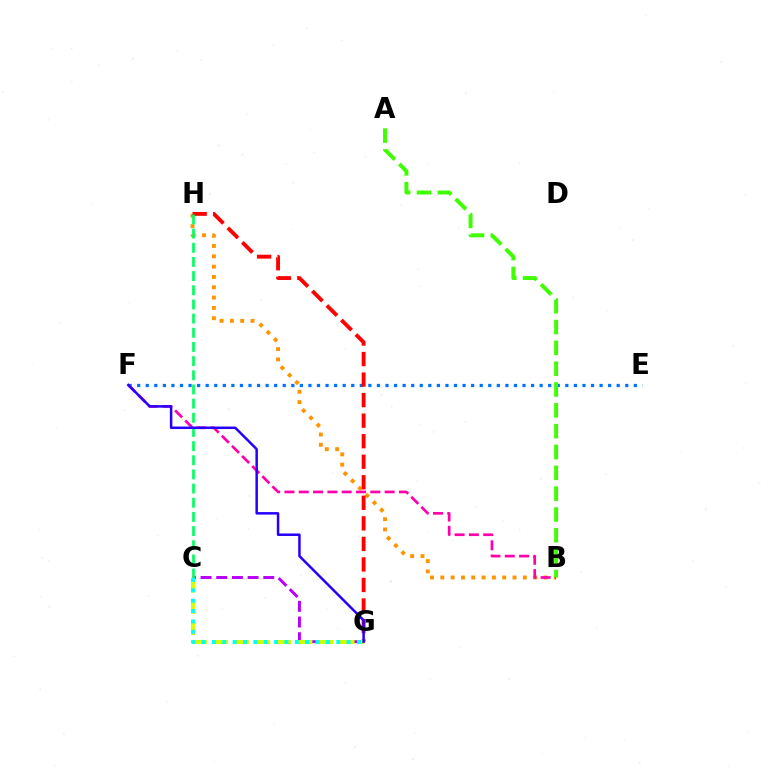{('B', 'H'): [{'color': '#ff9400', 'line_style': 'dotted', 'thickness': 2.8}], ('C', 'G'): [{'color': '#b900ff', 'line_style': 'dashed', 'thickness': 2.13}, {'color': '#d1ff00', 'line_style': 'dashed', 'thickness': 2.86}, {'color': '#00fff6', 'line_style': 'dotted', 'thickness': 2.82}], ('E', 'F'): [{'color': '#0074ff', 'line_style': 'dotted', 'thickness': 2.33}], ('B', 'F'): [{'color': '#ff00ac', 'line_style': 'dashed', 'thickness': 1.94}], ('G', 'H'): [{'color': '#ff0000', 'line_style': 'dashed', 'thickness': 2.79}], ('C', 'H'): [{'color': '#00ff5c', 'line_style': 'dashed', 'thickness': 1.92}], ('A', 'B'): [{'color': '#3dff00', 'line_style': 'dashed', 'thickness': 2.83}], ('F', 'G'): [{'color': '#2500ff', 'line_style': 'solid', 'thickness': 1.8}]}